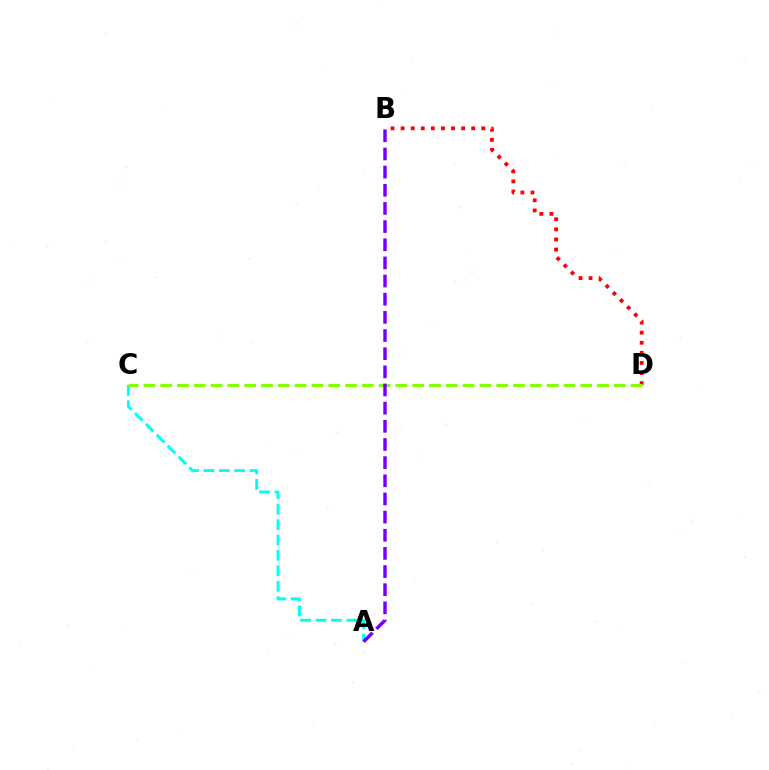{('B', 'D'): [{'color': '#ff0000', 'line_style': 'dotted', 'thickness': 2.74}], ('A', 'C'): [{'color': '#00fff6', 'line_style': 'dashed', 'thickness': 2.09}], ('C', 'D'): [{'color': '#84ff00', 'line_style': 'dashed', 'thickness': 2.28}], ('A', 'B'): [{'color': '#7200ff', 'line_style': 'dashed', 'thickness': 2.47}]}